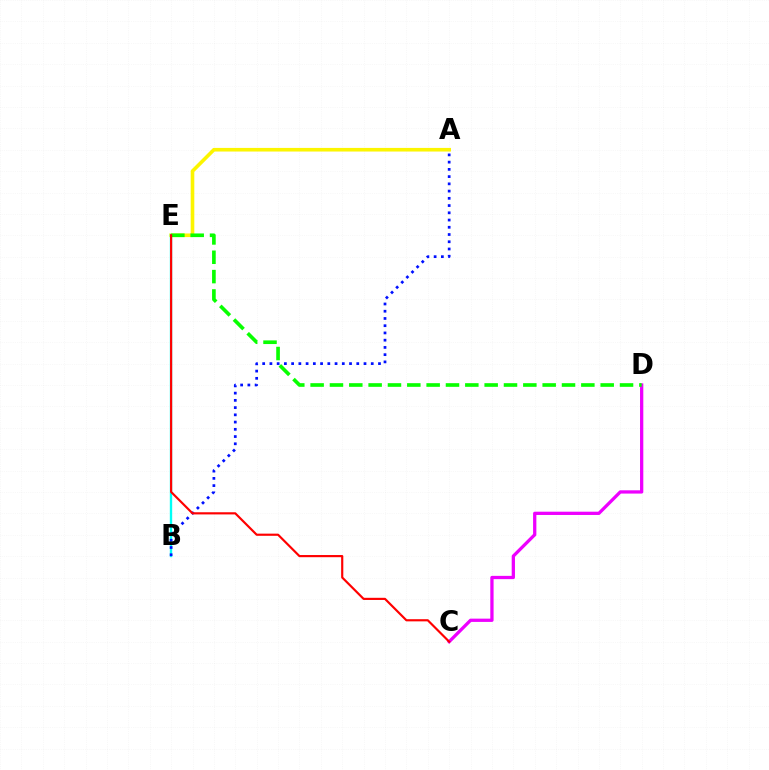{('C', 'D'): [{'color': '#ee00ff', 'line_style': 'solid', 'thickness': 2.36}], ('A', 'E'): [{'color': '#fcf500', 'line_style': 'solid', 'thickness': 2.6}], ('B', 'E'): [{'color': '#00fff6', 'line_style': 'solid', 'thickness': 1.7}], ('D', 'E'): [{'color': '#08ff00', 'line_style': 'dashed', 'thickness': 2.63}], ('A', 'B'): [{'color': '#0010ff', 'line_style': 'dotted', 'thickness': 1.97}], ('C', 'E'): [{'color': '#ff0000', 'line_style': 'solid', 'thickness': 1.56}]}